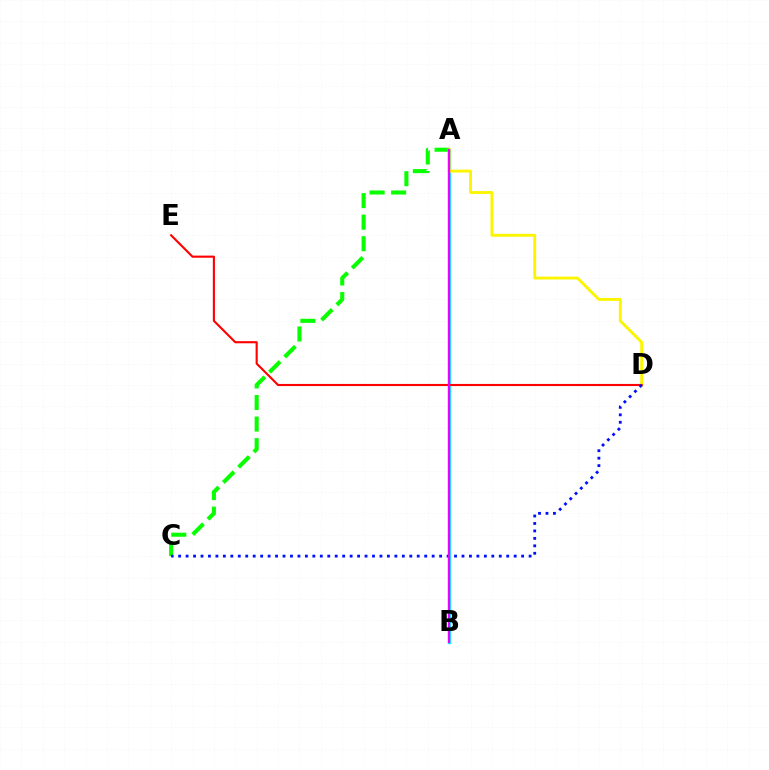{('A', 'B'): [{'color': '#00fff6', 'line_style': 'solid', 'thickness': 2.36}, {'color': '#ee00ff', 'line_style': 'solid', 'thickness': 1.65}], ('A', 'C'): [{'color': '#08ff00', 'line_style': 'dashed', 'thickness': 2.93}], ('A', 'D'): [{'color': '#fcf500', 'line_style': 'solid', 'thickness': 2.08}], ('D', 'E'): [{'color': '#ff0000', 'line_style': 'solid', 'thickness': 1.53}], ('C', 'D'): [{'color': '#0010ff', 'line_style': 'dotted', 'thickness': 2.03}]}